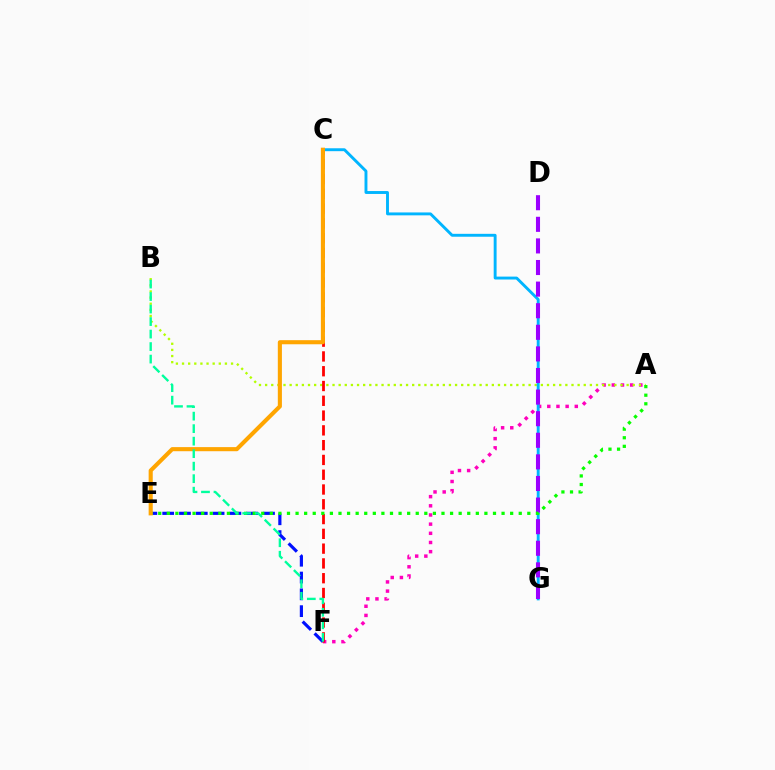{('A', 'F'): [{'color': '#ff00bd', 'line_style': 'dotted', 'thickness': 2.49}], ('A', 'B'): [{'color': '#b3ff00', 'line_style': 'dotted', 'thickness': 1.66}], ('C', 'G'): [{'color': '#00b5ff', 'line_style': 'solid', 'thickness': 2.09}], ('D', 'G'): [{'color': '#9b00ff', 'line_style': 'dashed', 'thickness': 2.93}], ('C', 'F'): [{'color': '#ff0000', 'line_style': 'dashed', 'thickness': 2.01}], ('E', 'F'): [{'color': '#0010ff', 'line_style': 'dashed', 'thickness': 2.28}], ('A', 'E'): [{'color': '#08ff00', 'line_style': 'dotted', 'thickness': 2.33}], ('C', 'E'): [{'color': '#ffa500', 'line_style': 'solid', 'thickness': 2.95}], ('B', 'F'): [{'color': '#00ff9d', 'line_style': 'dashed', 'thickness': 1.7}]}